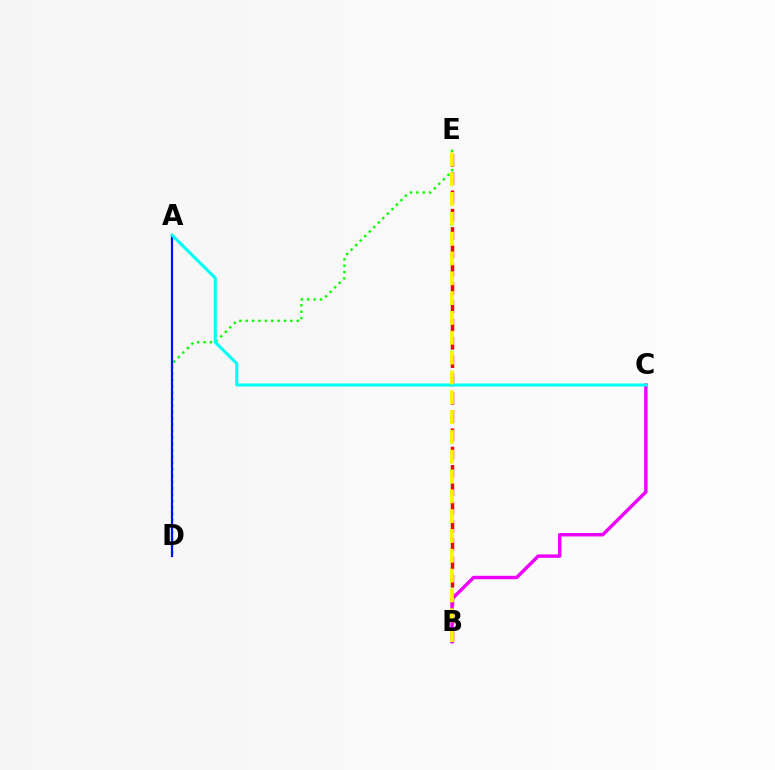{('B', 'E'): [{'color': '#ff0000', 'line_style': 'dashed', 'thickness': 2.49}, {'color': '#fcf500', 'line_style': 'dashed', 'thickness': 2.69}], ('D', 'E'): [{'color': '#08ff00', 'line_style': 'dotted', 'thickness': 1.73}], ('B', 'C'): [{'color': '#ee00ff', 'line_style': 'solid', 'thickness': 2.47}], ('A', 'D'): [{'color': '#0010ff', 'line_style': 'solid', 'thickness': 1.59}], ('A', 'C'): [{'color': '#00fff6', 'line_style': 'solid', 'thickness': 2.2}]}